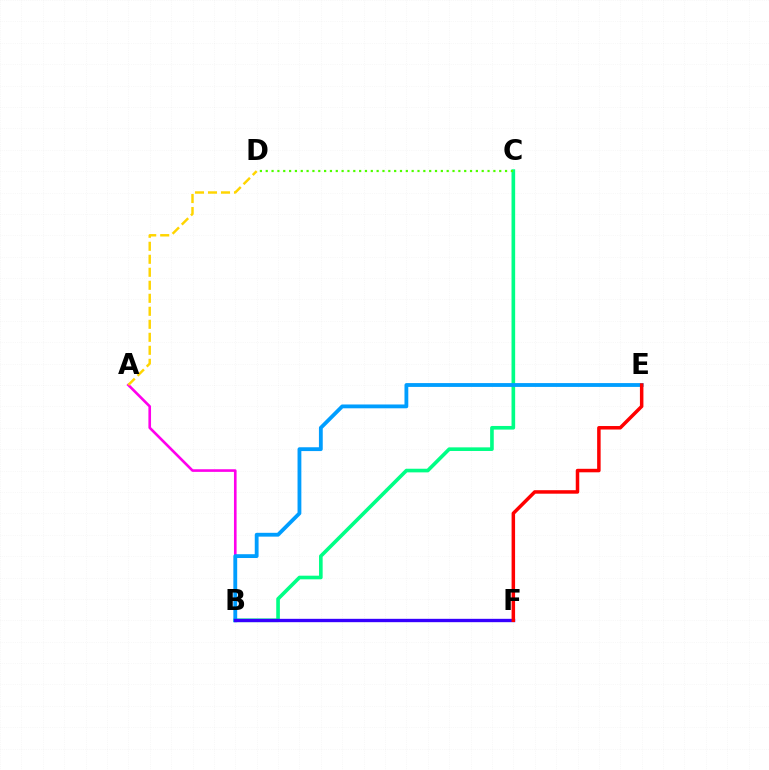{('A', 'B'): [{'color': '#ff00ed', 'line_style': 'solid', 'thickness': 1.9}], ('B', 'C'): [{'color': '#00ff86', 'line_style': 'solid', 'thickness': 2.61}], ('B', 'E'): [{'color': '#009eff', 'line_style': 'solid', 'thickness': 2.75}], ('B', 'F'): [{'color': '#3700ff', 'line_style': 'solid', 'thickness': 2.41}], ('A', 'D'): [{'color': '#ffd500', 'line_style': 'dashed', 'thickness': 1.77}], ('E', 'F'): [{'color': '#ff0000', 'line_style': 'solid', 'thickness': 2.52}], ('C', 'D'): [{'color': '#4fff00', 'line_style': 'dotted', 'thickness': 1.59}]}